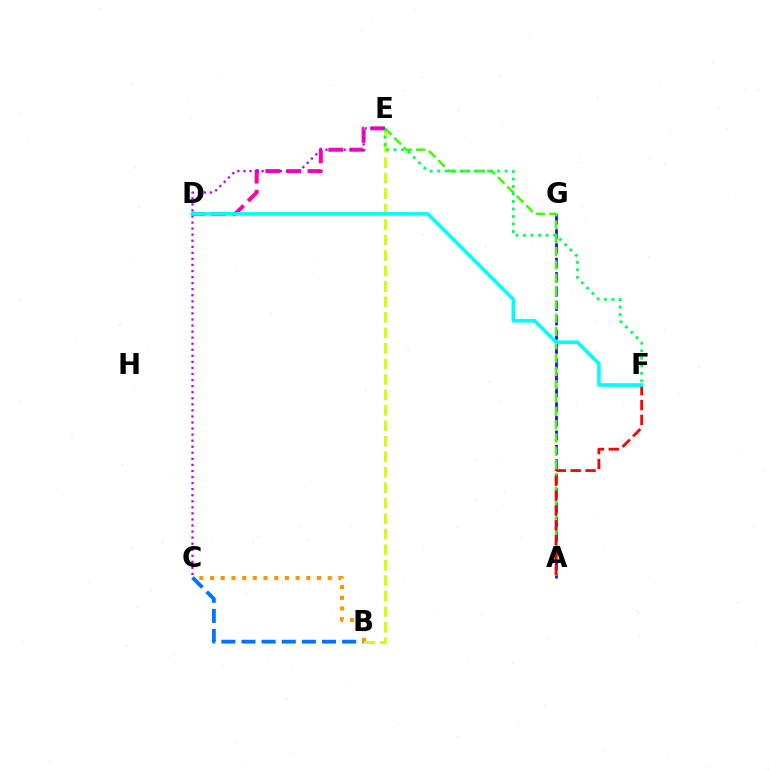{('A', 'G'): [{'color': '#2500ff', 'line_style': 'dashed', 'thickness': 1.96}], ('B', 'C'): [{'color': '#0074ff', 'line_style': 'dashed', 'thickness': 2.73}, {'color': '#ff9400', 'line_style': 'dotted', 'thickness': 2.91}], ('D', 'E'): [{'color': '#ff00ac', 'line_style': 'dashed', 'thickness': 2.87}], ('B', 'E'): [{'color': '#d1ff00', 'line_style': 'dashed', 'thickness': 2.1}], ('A', 'E'): [{'color': '#3dff00', 'line_style': 'dashed', 'thickness': 1.81}], ('A', 'F'): [{'color': '#ff0000', 'line_style': 'dashed', 'thickness': 2.02}], ('E', 'F'): [{'color': '#00ff5c', 'line_style': 'dotted', 'thickness': 2.04}], ('C', 'E'): [{'color': '#b900ff', 'line_style': 'dotted', 'thickness': 1.65}], ('D', 'F'): [{'color': '#00fff6', 'line_style': 'solid', 'thickness': 2.6}]}